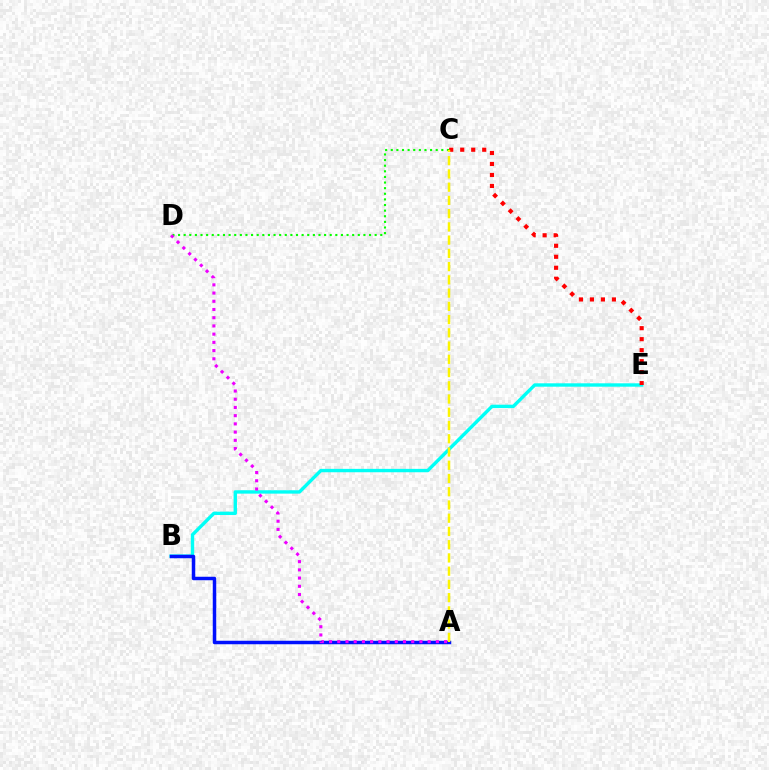{('B', 'E'): [{'color': '#00fff6', 'line_style': 'solid', 'thickness': 2.44}], ('A', 'B'): [{'color': '#0010ff', 'line_style': 'solid', 'thickness': 2.51}], ('C', 'E'): [{'color': '#ff0000', 'line_style': 'dotted', 'thickness': 2.99}], ('C', 'D'): [{'color': '#08ff00', 'line_style': 'dotted', 'thickness': 1.53}], ('A', 'D'): [{'color': '#ee00ff', 'line_style': 'dotted', 'thickness': 2.23}], ('A', 'C'): [{'color': '#fcf500', 'line_style': 'dashed', 'thickness': 1.8}]}